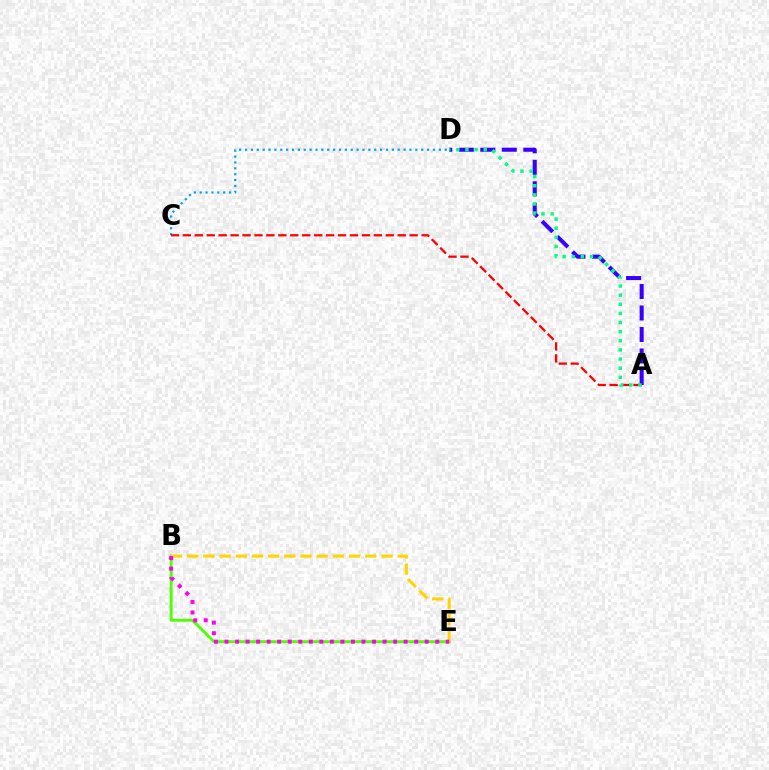{('A', 'D'): [{'color': '#3700ff', 'line_style': 'dashed', 'thickness': 2.92}, {'color': '#00ff86', 'line_style': 'dotted', 'thickness': 2.48}], ('C', 'D'): [{'color': '#009eff', 'line_style': 'dotted', 'thickness': 1.6}], ('B', 'E'): [{'color': '#4fff00', 'line_style': 'solid', 'thickness': 2.06}, {'color': '#ffd500', 'line_style': 'dashed', 'thickness': 2.2}, {'color': '#ff00ed', 'line_style': 'dotted', 'thickness': 2.86}], ('A', 'C'): [{'color': '#ff0000', 'line_style': 'dashed', 'thickness': 1.62}]}